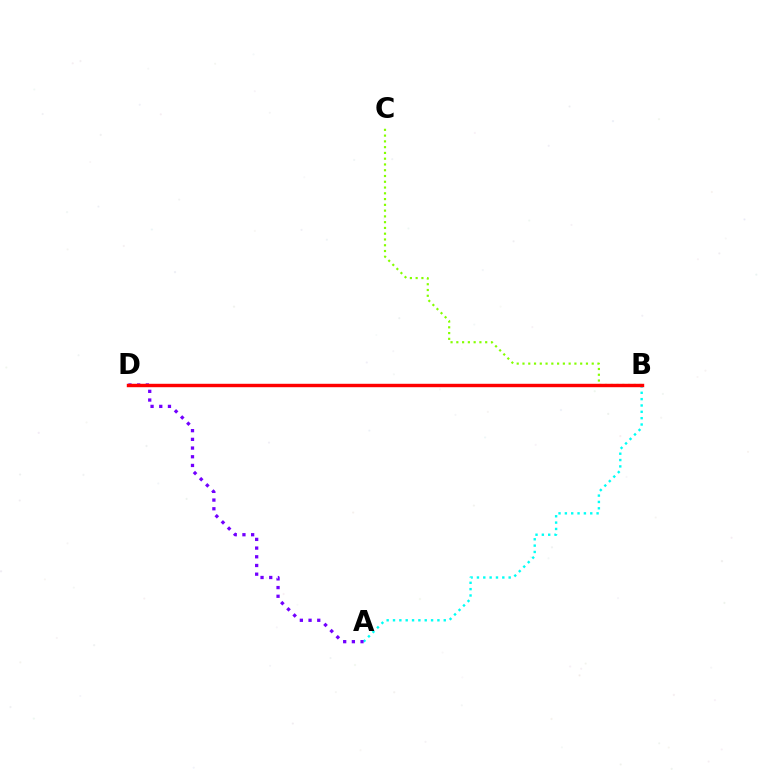{('A', 'B'): [{'color': '#00fff6', 'line_style': 'dotted', 'thickness': 1.72}], ('A', 'D'): [{'color': '#7200ff', 'line_style': 'dotted', 'thickness': 2.36}], ('B', 'C'): [{'color': '#84ff00', 'line_style': 'dotted', 'thickness': 1.57}], ('B', 'D'): [{'color': '#ff0000', 'line_style': 'solid', 'thickness': 2.47}]}